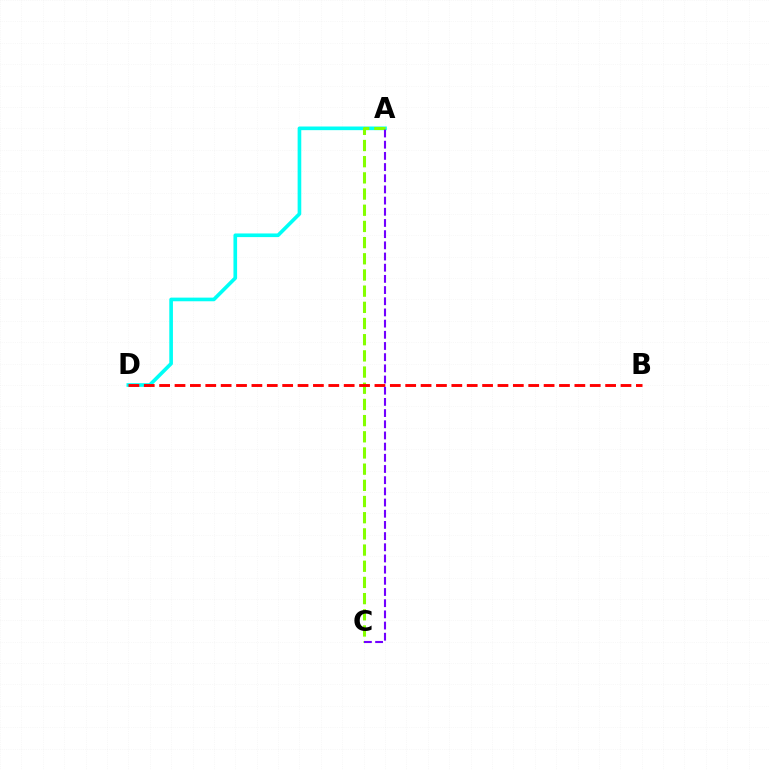{('A', 'D'): [{'color': '#00fff6', 'line_style': 'solid', 'thickness': 2.63}], ('A', 'C'): [{'color': '#84ff00', 'line_style': 'dashed', 'thickness': 2.2}, {'color': '#7200ff', 'line_style': 'dashed', 'thickness': 1.52}], ('B', 'D'): [{'color': '#ff0000', 'line_style': 'dashed', 'thickness': 2.09}]}